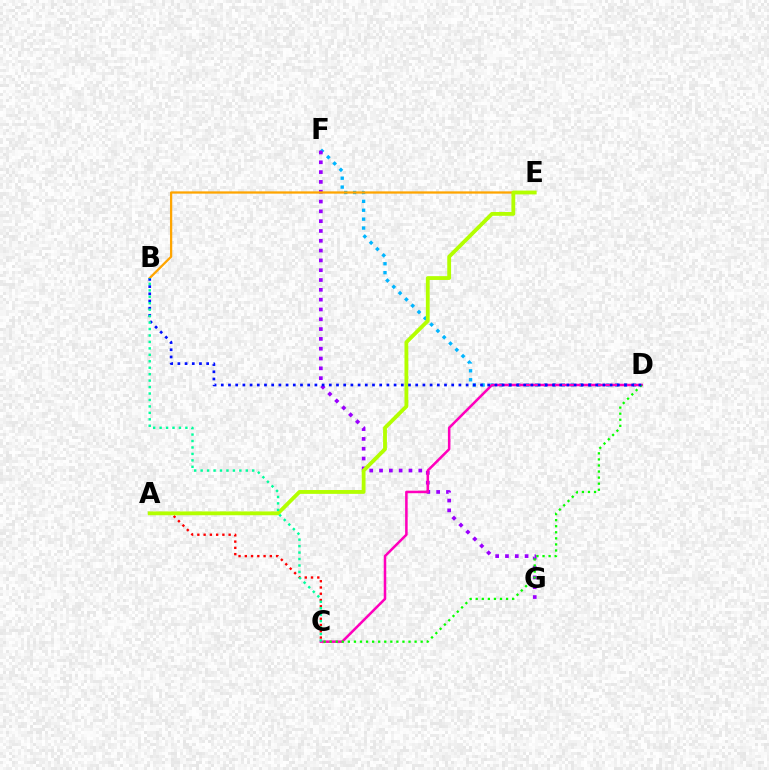{('D', 'F'): [{'color': '#00b5ff', 'line_style': 'dotted', 'thickness': 2.42}], ('F', 'G'): [{'color': '#9b00ff', 'line_style': 'dotted', 'thickness': 2.67}], ('B', 'E'): [{'color': '#ffa500', 'line_style': 'solid', 'thickness': 1.64}], ('C', 'D'): [{'color': '#ff00bd', 'line_style': 'solid', 'thickness': 1.82}, {'color': '#08ff00', 'line_style': 'dotted', 'thickness': 1.65}], ('A', 'C'): [{'color': '#ff0000', 'line_style': 'dotted', 'thickness': 1.7}], ('A', 'E'): [{'color': '#b3ff00', 'line_style': 'solid', 'thickness': 2.76}], ('B', 'D'): [{'color': '#0010ff', 'line_style': 'dotted', 'thickness': 1.96}], ('B', 'C'): [{'color': '#00ff9d', 'line_style': 'dotted', 'thickness': 1.75}]}